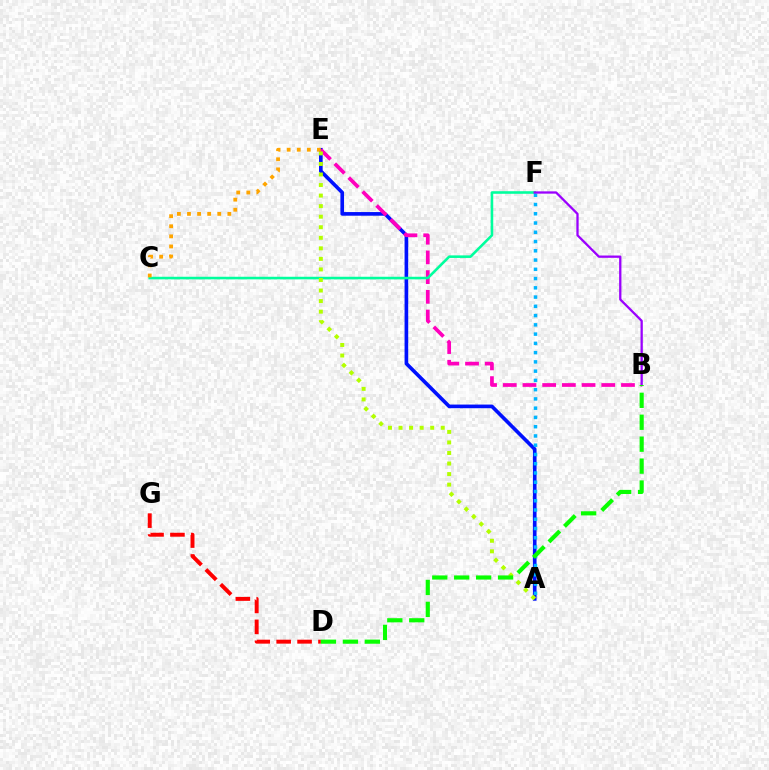{('A', 'E'): [{'color': '#0010ff', 'line_style': 'solid', 'thickness': 2.62}, {'color': '#b3ff00', 'line_style': 'dotted', 'thickness': 2.87}], ('B', 'E'): [{'color': '#ff00bd', 'line_style': 'dashed', 'thickness': 2.68}], ('C', 'F'): [{'color': '#00ff9d', 'line_style': 'solid', 'thickness': 1.86}], ('A', 'F'): [{'color': '#00b5ff', 'line_style': 'dotted', 'thickness': 2.52}], ('B', 'F'): [{'color': '#9b00ff', 'line_style': 'solid', 'thickness': 1.65}], ('C', 'E'): [{'color': '#ffa500', 'line_style': 'dotted', 'thickness': 2.74}], ('D', 'G'): [{'color': '#ff0000', 'line_style': 'dashed', 'thickness': 2.84}], ('B', 'D'): [{'color': '#08ff00', 'line_style': 'dashed', 'thickness': 2.98}]}